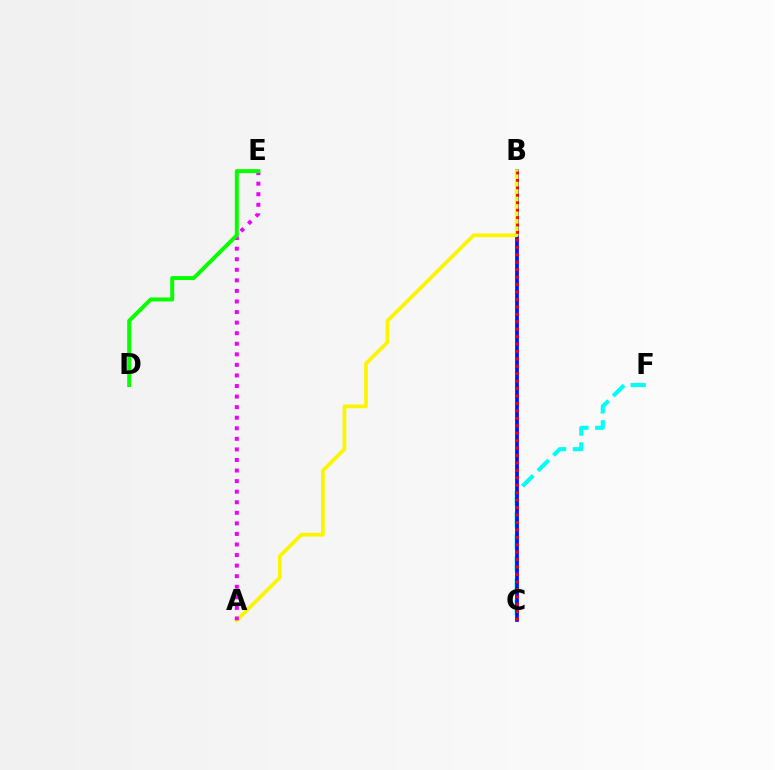{('C', 'F'): [{'color': '#00fff6', 'line_style': 'dashed', 'thickness': 2.97}], ('B', 'C'): [{'color': '#0010ff', 'line_style': 'solid', 'thickness': 2.68}, {'color': '#ff0000', 'line_style': 'dotted', 'thickness': 2.02}], ('A', 'B'): [{'color': '#fcf500', 'line_style': 'solid', 'thickness': 2.68}], ('A', 'E'): [{'color': '#ee00ff', 'line_style': 'dotted', 'thickness': 2.87}], ('D', 'E'): [{'color': '#08ff00', 'line_style': 'solid', 'thickness': 2.85}]}